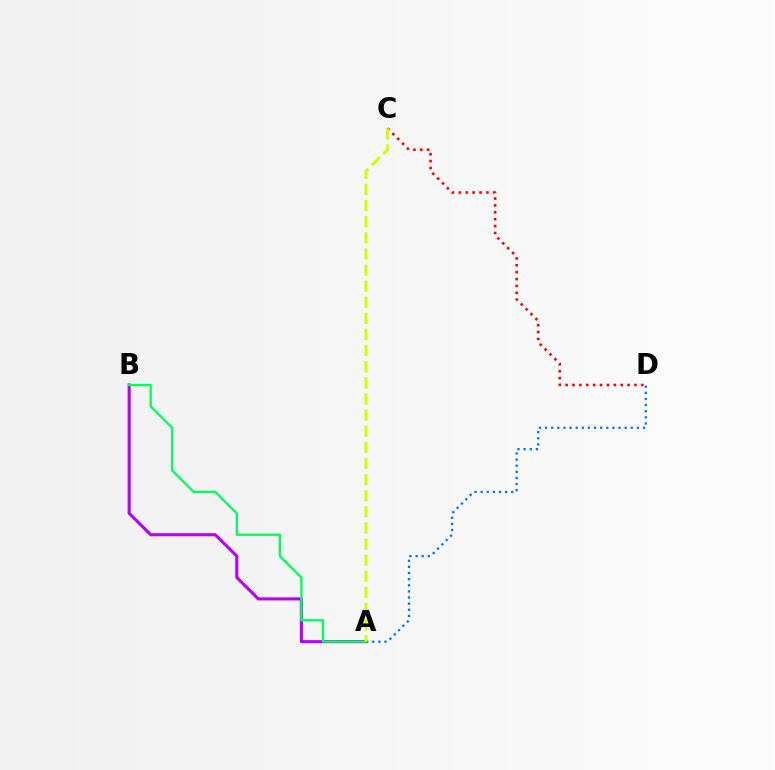{('A', 'B'): [{'color': '#b900ff', 'line_style': 'solid', 'thickness': 2.23}, {'color': '#00ff5c', 'line_style': 'solid', 'thickness': 1.67}], ('A', 'D'): [{'color': '#0074ff', 'line_style': 'dotted', 'thickness': 1.66}], ('C', 'D'): [{'color': '#ff0000', 'line_style': 'dotted', 'thickness': 1.87}], ('A', 'C'): [{'color': '#d1ff00', 'line_style': 'dashed', 'thickness': 2.19}]}